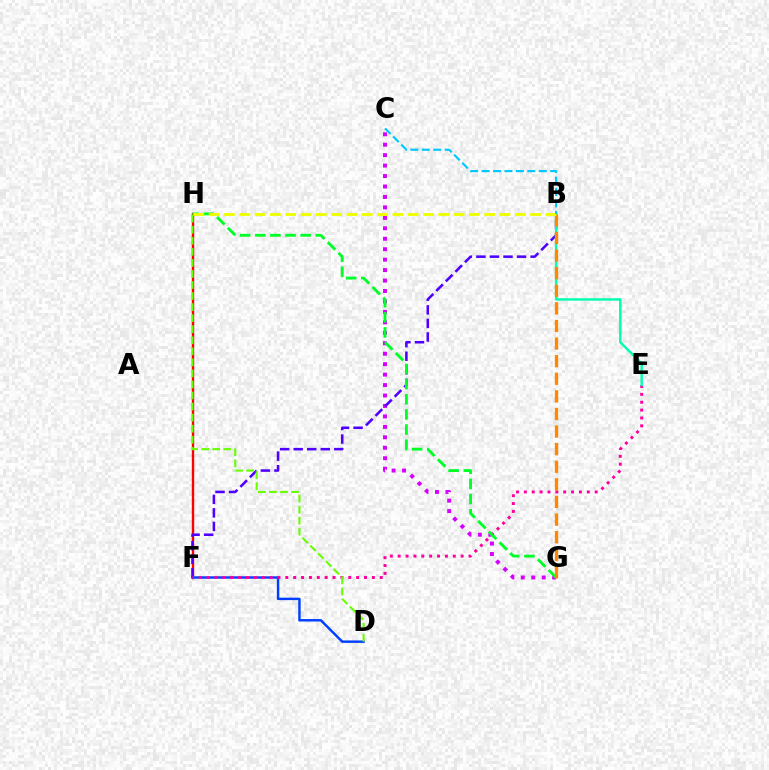{('F', 'H'): [{'color': '#ff0000', 'line_style': 'solid', 'thickness': 1.72}], ('C', 'G'): [{'color': '#d600ff', 'line_style': 'dotted', 'thickness': 2.84}], ('D', 'F'): [{'color': '#003fff', 'line_style': 'solid', 'thickness': 1.76}], ('B', 'F'): [{'color': '#4f00ff', 'line_style': 'dashed', 'thickness': 1.84}], ('E', 'F'): [{'color': '#ff00a0', 'line_style': 'dotted', 'thickness': 2.14}], ('B', 'E'): [{'color': '#00ffaf', 'line_style': 'solid', 'thickness': 1.75}], ('G', 'H'): [{'color': '#00ff27', 'line_style': 'dashed', 'thickness': 2.06}], ('B', 'G'): [{'color': '#ff8800', 'line_style': 'dashed', 'thickness': 2.39}], ('B', 'H'): [{'color': '#eeff00', 'line_style': 'dashed', 'thickness': 2.08}], ('D', 'H'): [{'color': '#66ff00', 'line_style': 'dashed', 'thickness': 1.5}], ('B', 'C'): [{'color': '#00c7ff', 'line_style': 'dashed', 'thickness': 1.55}]}